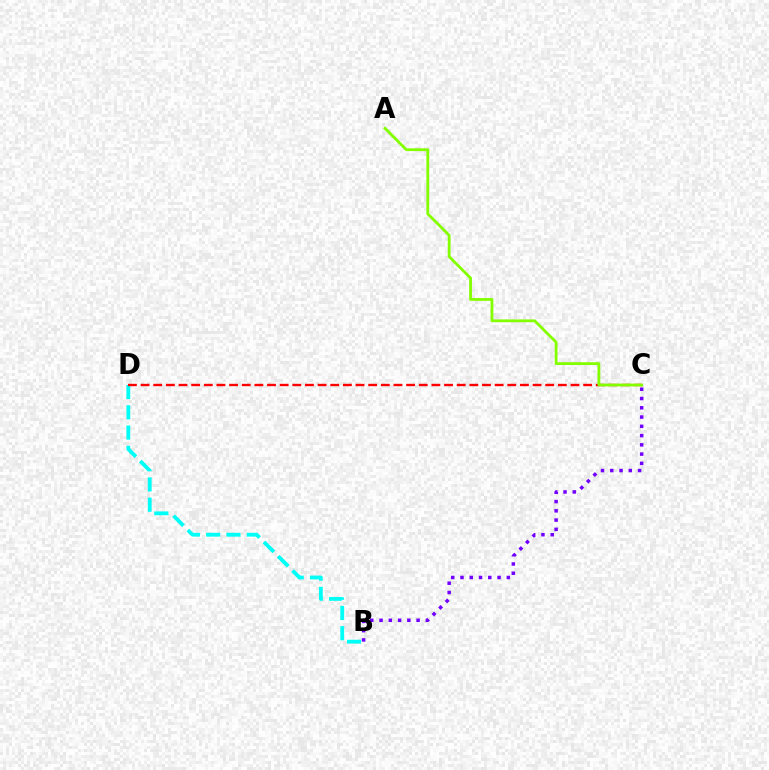{('B', 'D'): [{'color': '#00fff6', 'line_style': 'dashed', 'thickness': 2.75}], ('B', 'C'): [{'color': '#7200ff', 'line_style': 'dotted', 'thickness': 2.52}], ('C', 'D'): [{'color': '#ff0000', 'line_style': 'dashed', 'thickness': 1.72}], ('A', 'C'): [{'color': '#84ff00', 'line_style': 'solid', 'thickness': 2.02}]}